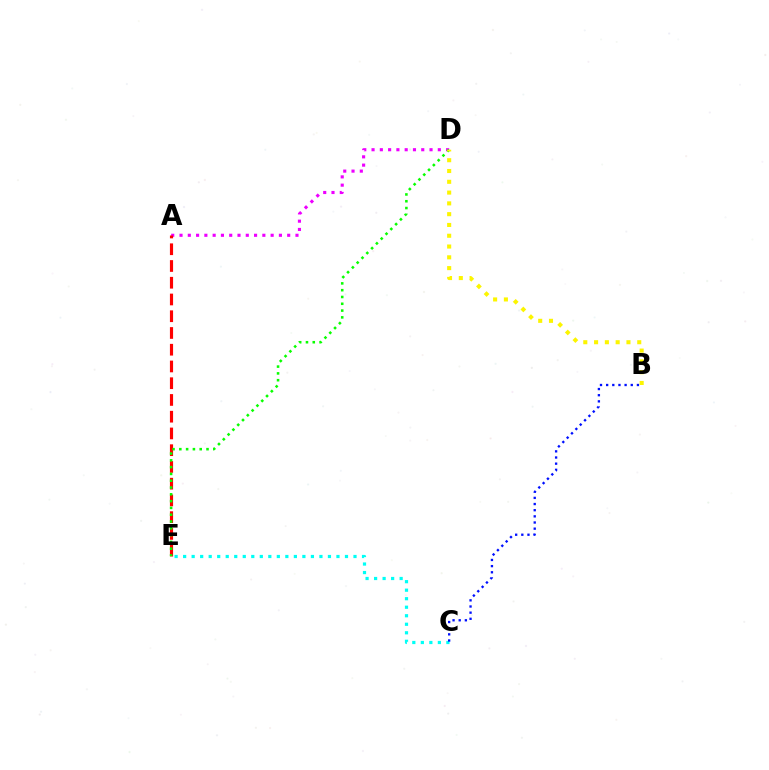{('A', 'D'): [{'color': '#ee00ff', 'line_style': 'dotted', 'thickness': 2.25}], ('A', 'E'): [{'color': '#ff0000', 'line_style': 'dashed', 'thickness': 2.27}], ('C', 'E'): [{'color': '#00fff6', 'line_style': 'dotted', 'thickness': 2.31}], ('D', 'E'): [{'color': '#08ff00', 'line_style': 'dotted', 'thickness': 1.85}], ('B', 'D'): [{'color': '#fcf500', 'line_style': 'dotted', 'thickness': 2.93}], ('B', 'C'): [{'color': '#0010ff', 'line_style': 'dotted', 'thickness': 1.67}]}